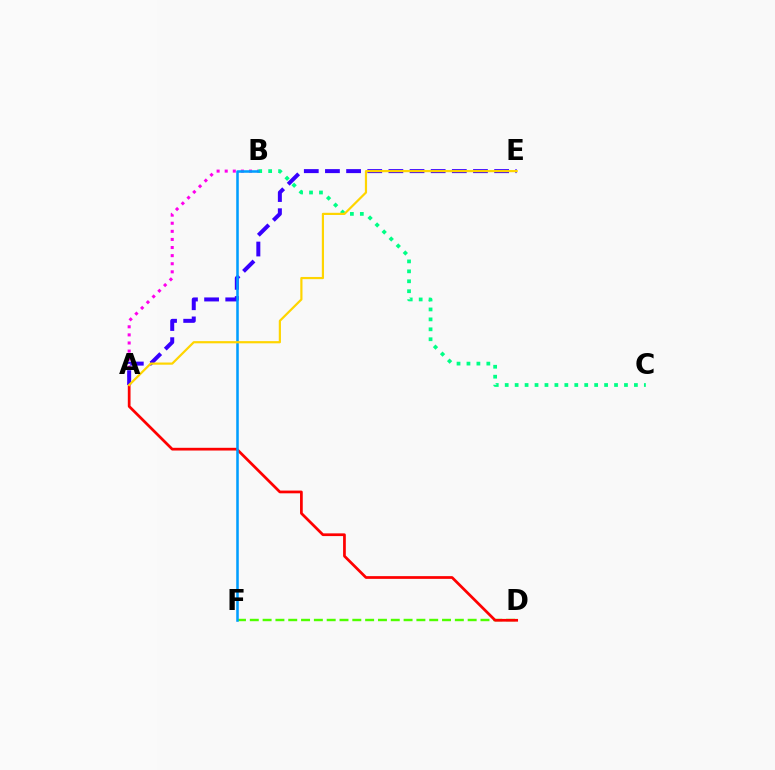{('D', 'F'): [{'color': '#4fff00', 'line_style': 'dashed', 'thickness': 1.74}], ('A', 'D'): [{'color': '#ff0000', 'line_style': 'solid', 'thickness': 1.96}], ('A', 'B'): [{'color': '#ff00ed', 'line_style': 'dotted', 'thickness': 2.2}], ('B', 'C'): [{'color': '#00ff86', 'line_style': 'dotted', 'thickness': 2.7}], ('A', 'E'): [{'color': '#3700ff', 'line_style': 'dashed', 'thickness': 2.87}, {'color': '#ffd500', 'line_style': 'solid', 'thickness': 1.58}], ('B', 'F'): [{'color': '#009eff', 'line_style': 'solid', 'thickness': 1.83}]}